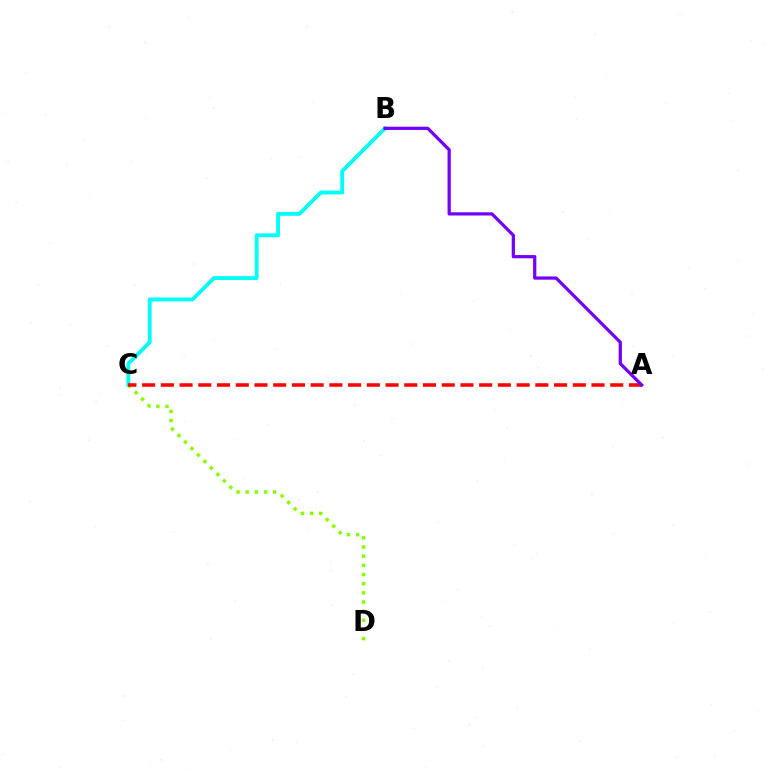{('B', 'C'): [{'color': '#00fff6', 'line_style': 'solid', 'thickness': 2.77}], ('C', 'D'): [{'color': '#84ff00', 'line_style': 'dotted', 'thickness': 2.49}], ('A', 'C'): [{'color': '#ff0000', 'line_style': 'dashed', 'thickness': 2.54}], ('A', 'B'): [{'color': '#7200ff', 'line_style': 'solid', 'thickness': 2.32}]}